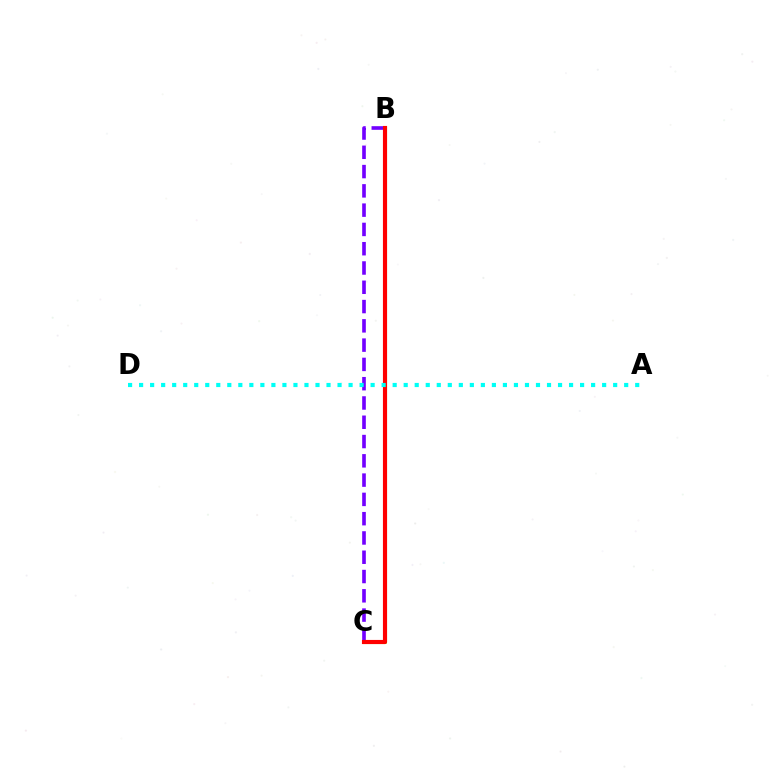{('B', 'C'): [{'color': '#84ff00', 'line_style': 'solid', 'thickness': 2.22}, {'color': '#7200ff', 'line_style': 'dashed', 'thickness': 2.62}, {'color': '#ff0000', 'line_style': 'solid', 'thickness': 2.98}], ('A', 'D'): [{'color': '#00fff6', 'line_style': 'dotted', 'thickness': 3.0}]}